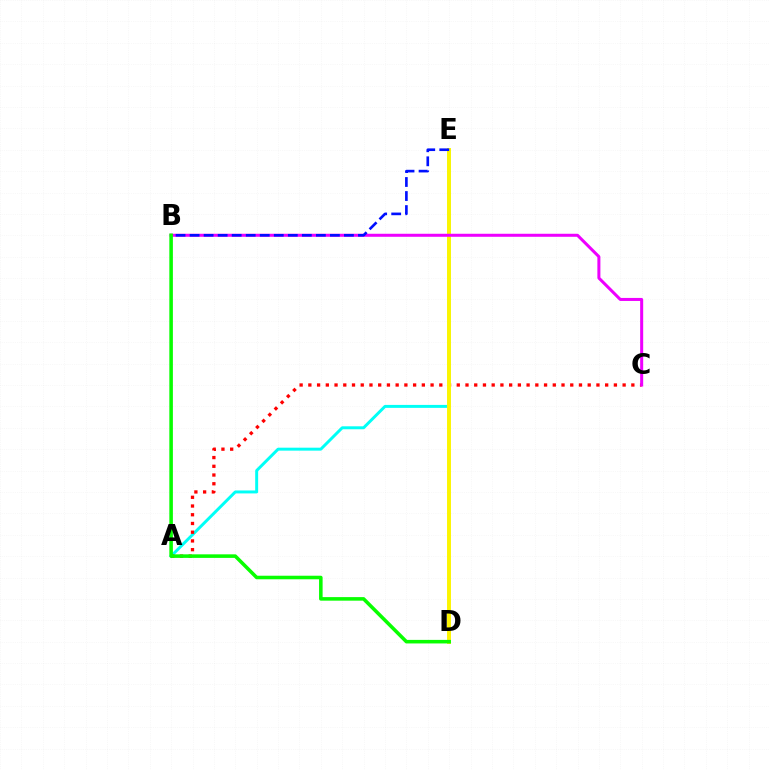{('A', 'E'): [{'color': '#00fff6', 'line_style': 'solid', 'thickness': 2.13}], ('A', 'C'): [{'color': '#ff0000', 'line_style': 'dotted', 'thickness': 2.37}], ('D', 'E'): [{'color': '#fcf500', 'line_style': 'solid', 'thickness': 2.83}], ('B', 'C'): [{'color': '#ee00ff', 'line_style': 'solid', 'thickness': 2.18}], ('B', 'E'): [{'color': '#0010ff', 'line_style': 'dashed', 'thickness': 1.91}], ('B', 'D'): [{'color': '#08ff00', 'line_style': 'solid', 'thickness': 2.56}]}